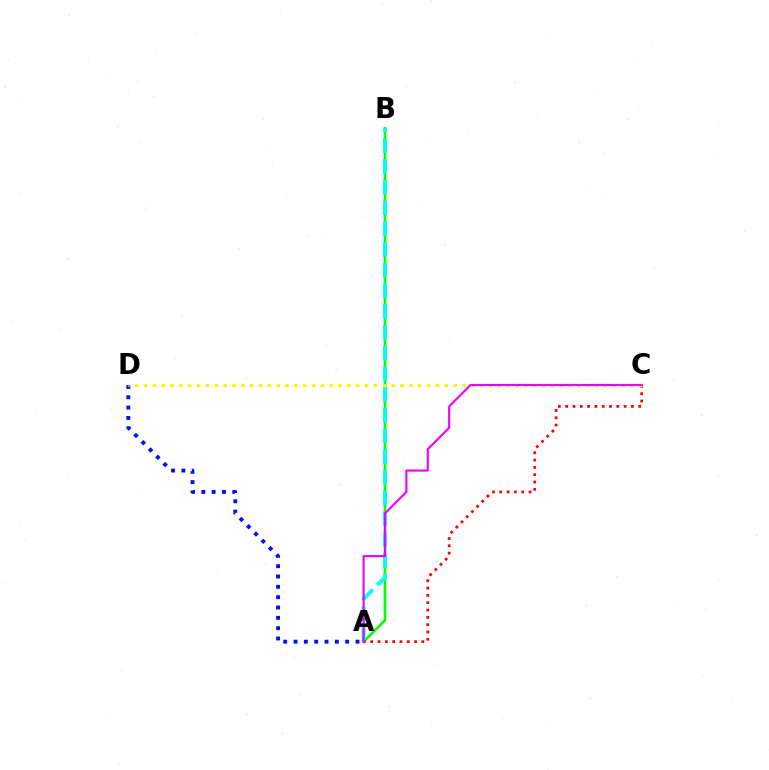{('A', 'B'): [{'color': '#08ff00', 'line_style': 'solid', 'thickness': 1.92}, {'color': '#00fff6', 'line_style': 'dashed', 'thickness': 2.82}], ('A', 'C'): [{'color': '#ff0000', 'line_style': 'dotted', 'thickness': 1.99}, {'color': '#ee00ff', 'line_style': 'solid', 'thickness': 1.53}], ('A', 'D'): [{'color': '#0010ff', 'line_style': 'dotted', 'thickness': 2.81}], ('C', 'D'): [{'color': '#fcf500', 'line_style': 'dotted', 'thickness': 2.4}]}